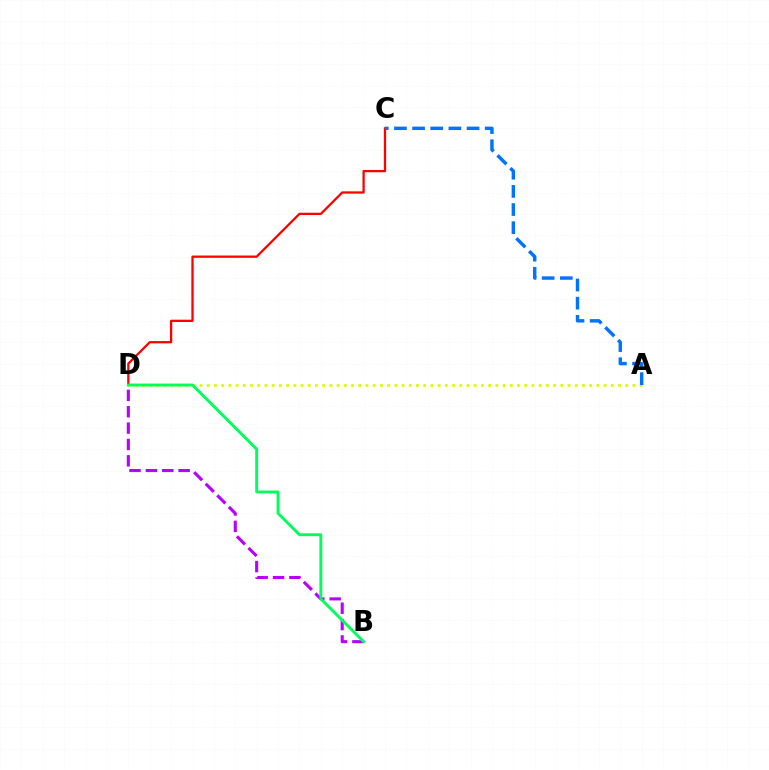{('C', 'D'): [{'color': '#ff0000', 'line_style': 'solid', 'thickness': 1.64}], ('A', 'D'): [{'color': '#d1ff00', 'line_style': 'dotted', 'thickness': 1.96}], ('B', 'D'): [{'color': '#b900ff', 'line_style': 'dashed', 'thickness': 2.22}, {'color': '#00ff5c', 'line_style': 'solid', 'thickness': 2.09}], ('A', 'C'): [{'color': '#0074ff', 'line_style': 'dashed', 'thickness': 2.47}]}